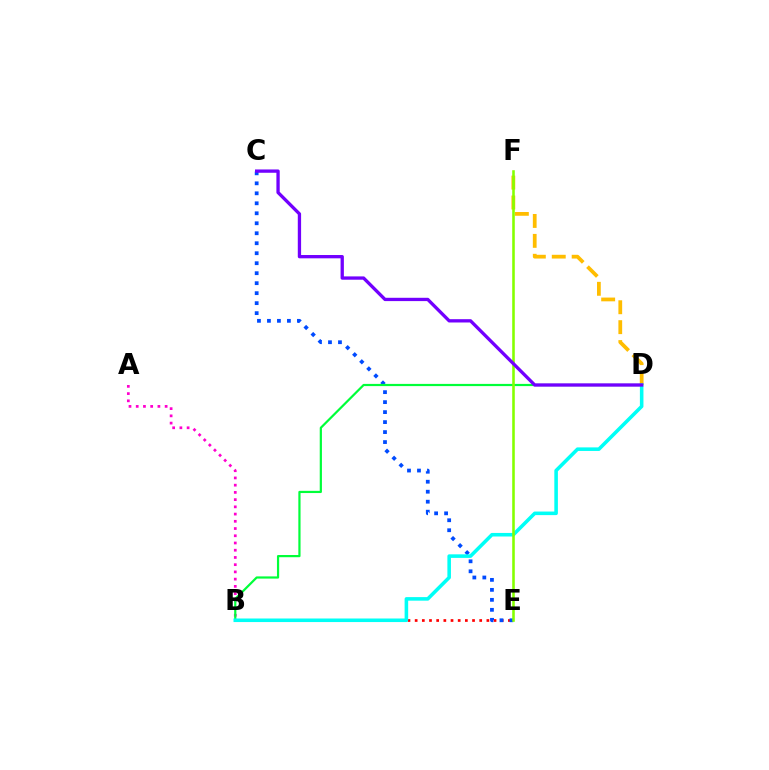{('B', 'E'): [{'color': '#ff0000', 'line_style': 'dotted', 'thickness': 1.95}], ('C', 'E'): [{'color': '#004bff', 'line_style': 'dotted', 'thickness': 2.71}], ('A', 'B'): [{'color': '#ff00cf', 'line_style': 'dotted', 'thickness': 1.96}], ('B', 'D'): [{'color': '#00ff39', 'line_style': 'solid', 'thickness': 1.59}, {'color': '#00fff6', 'line_style': 'solid', 'thickness': 2.57}], ('D', 'F'): [{'color': '#ffbd00', 'line_style': 'dashed', 'thickness': 2.71}], ('E', 'F'): [{'color': '#84ff00', 'line_style': 'solid', 'thickness': 1.86}], ('C', 'D'): [{'color': '#7200ff', 'line_style': 'solid', 'thickness': 2.38}]}